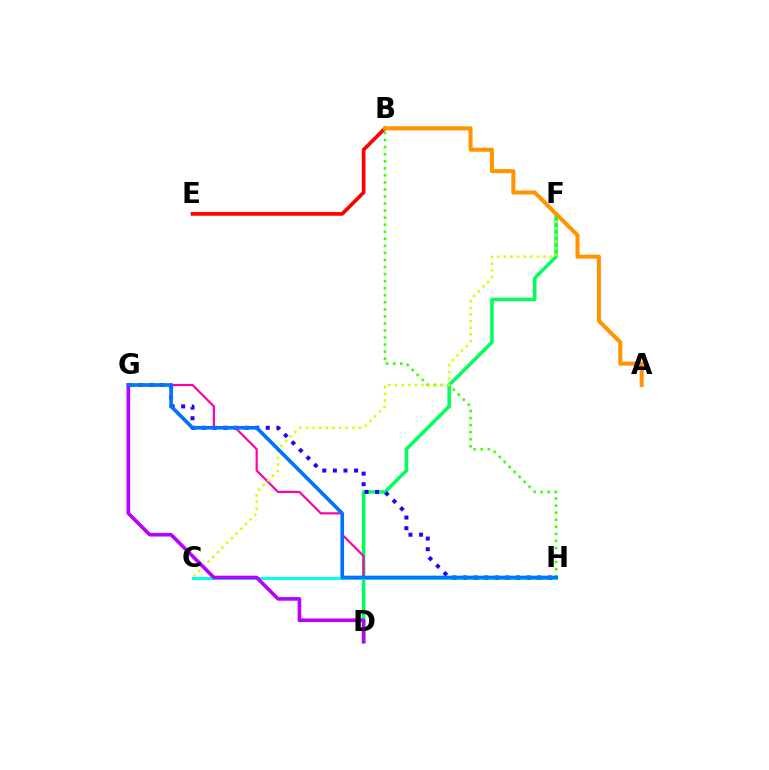{('B', 'H'): [{'color': '#3dff00', 'line_style': 'dotted', 'thickness': 1.92}], ('D', 'F'): [{'color': '#00ff5c', 'line_style': 'solid', 'thickness': 2.53}], ('B', 'E'): [{'color': '#ff0000', 'line_style': 'solid', 'thickness': 2.63}], ('C', 'H'): [{'color': '#00fff6', 'line_style': 'solid', 'thickness': 2.15}], ('G', 'H'): [{'color': '#2500ff', 'line_style': 'dotted', 'thickness': 2.88}, {'color': '#ff00ac', 'line_style': 'solid', 'thickness': 1.58}, {'color': '#0074ff', 'line_style': 'solid', 'thickness': 2.64}], ('C', 'F'): [{'color': '#d1ff00', 'line_style': 'dotted', 'thickness': 1.8}], ('A', 'B'): [{'color': '#ff9400', 'line_style': 'solid', 'thickness': 2.92}], ('D', 'G'): [{'color': '#b900ff', 'line_style': 'solid', 'thickness': 2.61}]}